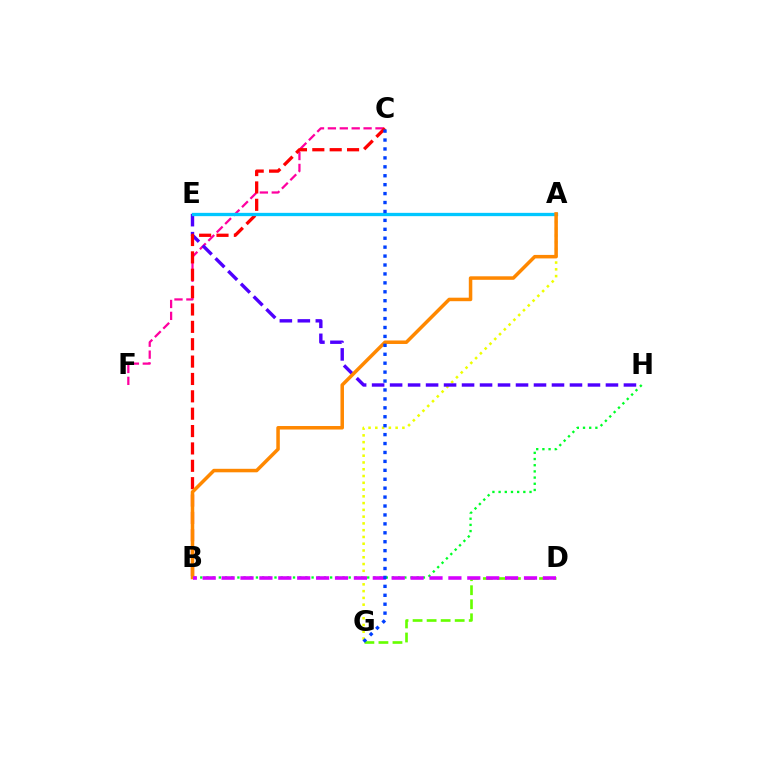{('C', 'F'): [{'color': '#ff00a0', 'line_style': 'dashed', 'thickness': 1.62}], ('A', 'E'): [{'color': '#00ffaf', 'line_style': 'dotted', 'thickness': 1.92}, {'color': '#00c7ff', 'line_style': 'solid', 'thickness': 2.38}], ('B', 'H'): [{'color': '#00ff27', 'line_style': 'dotted', 'thickness': 1.68}], ('D', 'G'): [{'color': '#66ff00', 'line_style': 'dashed', 'thickness': 1.91}], ('A', 'G'): [{'color': '#eeff00', 'line_style': 'dotted', 'thickness': 1.84}], ('E', 'H'): [{'color': '#4f00ff', 'line_style': 'dashed', 'thickness': 2.44}], ('B', 'C'): [{'color': '#ff0000', 'line_style': 'dashed', 'thickness': 2.36}], ('A', 'B'): [{'color': '#ff8800', 'line_style': 'solid', 'thickness': 2.53}], ('B', 'D'): [{'color': '#d600ff', 'line_style': 'dashed', 'thickness': 2.57}], ('C', 'G'): [{'color': '#003fff', 'line_style': 'dotted', 'thickness': 2.43}]}